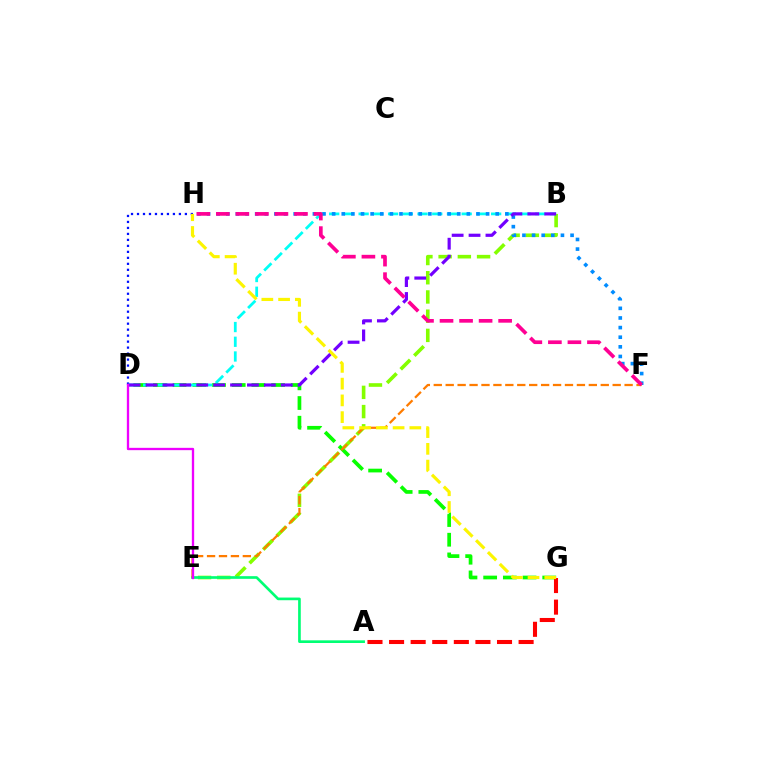{('D', 'G'): [{'color': '#08ff00', 'line_style': 'dashed', 'thickness': 2.68}], ('D', 'H'): [{'color': '#0010ff', 'line_style': 'dotted', 'thickness': 1.63}], ('B', 'E'): [{'color': '#84ff00', 'line_style': 'dashed', 'thickness': 2.61}], ('A', 'E'): [{'color': '#00ff74', 'line_style': 'solid', 'thickness': 1.92}], ('B', 'D'): [{'color': '#00fff6', 'line_style': 'dashed', 'thickness': 2.0}, {'color': '#7200ff', 'line_style': 'dashed', 'thickness': 2.3}], ('F', 'H'): [{'color': '#008cff', 'line_style': 'dotted', 'thickness': 2.61}, {'color': '#ff0094', 'line_style': 'dashed', 'thickness': 2.65}], ('E', 'F'): [{'color': '#ff7c00', 'line_style': 'dashed', 'thickness': 1.62}], ('A', 'G'): [{'color': '#ff0000', 'line_style': 'dashed', 'thickness': 2.93}], ('G', 'H'): [{'color': '#fcf500', 'line_style': 'dashed', 'thickness': 2.28}], ('D', 'E'): [{'color': '#ee00ff', 'line_style': 'solid', 'thickness': 1.67}]}